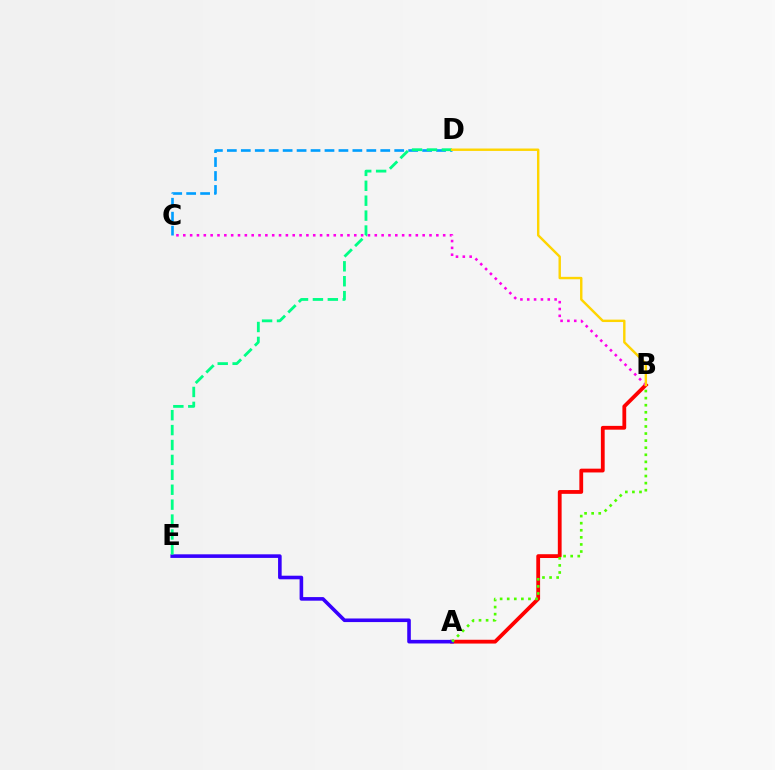{('A', 'B'): [{'color': '#ff0000', 'line_style': 'solid', 'thickness': 2.73}, {'color': '#4fff00', 'line_style': 'dotted', 'thickness': 1.92}], ('A', 'E'): [{'color': '#3700ff', 'line_style': 'solid', 'thickness': 2.59}], ('C', 'D'): [{'color': '#009eff', 'line_style': 'dashed', 'thickness': 1.89}], ('B', 'C'): [{'color': '#ff00ed', 'line_style': 'dotted', 'thickness': 1.86}], ('D', 'E'): [{'color': '#00ff86', 'line_style': 'dashed', 'thickness': 2.03}], ('B', 'D'): [{'color': '#ffd500', 'line_style': 'solid', 'thickness': 1.74}]}